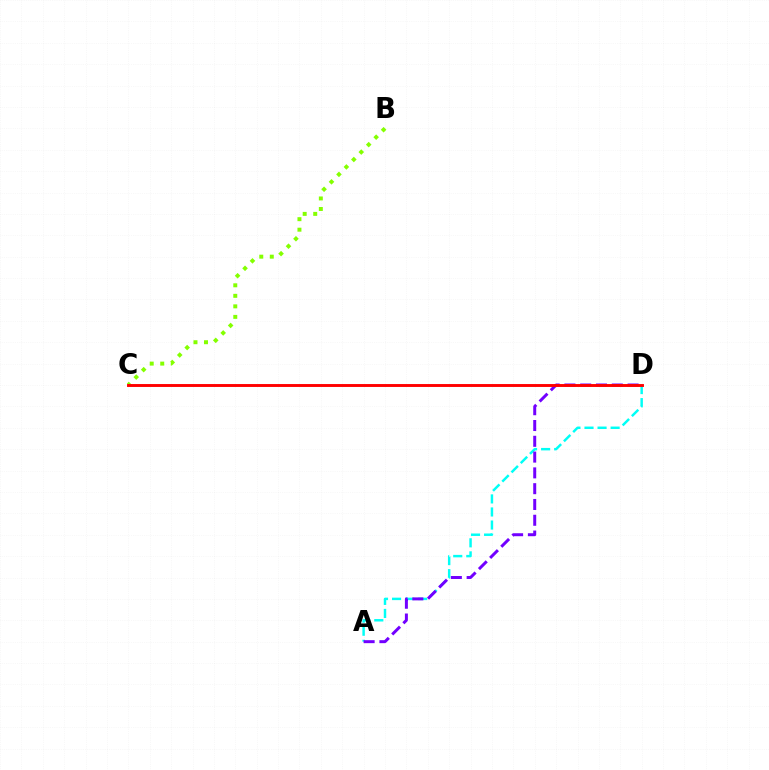{('B', 'C'): [{'color': '#84ff00', 'line_style': 'dotted', 'thickness': 2.86}], ('A', 'D'): [{'color': '#00fff6', 'line_style': 'dashed', 'thickness': 1.77}, {'color': '#7200ff', 'line_style': 'dashed', 'thickness': 2.15}], ('C', 'D'): [{'color': '#ff0000', 'line_style': 'solid', 'thickness': 2.09}]}